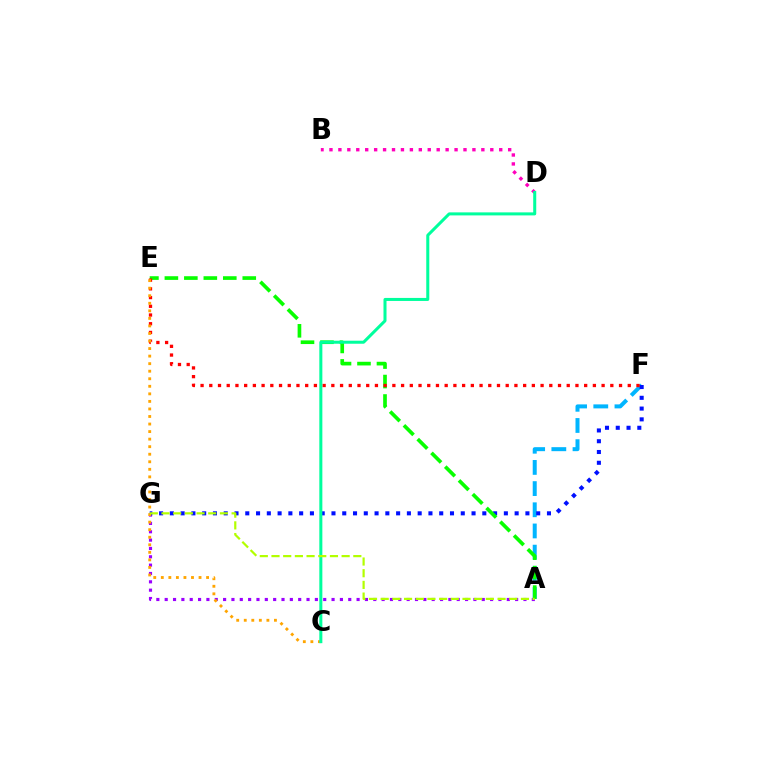{('A', 'G'): [{'color': '#9b00ff', 'line_style': 'dotted', 'thickness': 2.27}, {'color': '#b3ff00', 'line_style': 'dashed', 'thickness': 1.59}], ('A', 'F'): [{'color': '#00b5ff', 'line_style': 'dashed', 'thickness': 2.88}], ('F', 'G'): [{'color': '#0010ff', 'line_style': 'dotted', 'thickness': 2.93}], ('A', 'E'): [{'color': '#08ff00', 'line_style': 'dashed', 'thickness': 2.64}], ('E', 'F'): [{'color': '#ff0000', 'line_style': 'dotted', 'thickness': 2.37}], ('B', 'D'): [{'color': '#ff00bd', 'line_style': 'dotted', 'thickness': 2.43}], ('C', 'E'): [{'color': '#ffa500', 'line_style': 'dotted', 'thickness': 2.05}], ('C', 'D'): [{'color': '#00ff9d', 'line_style': 'solid', 'thickness': 2.18}]}